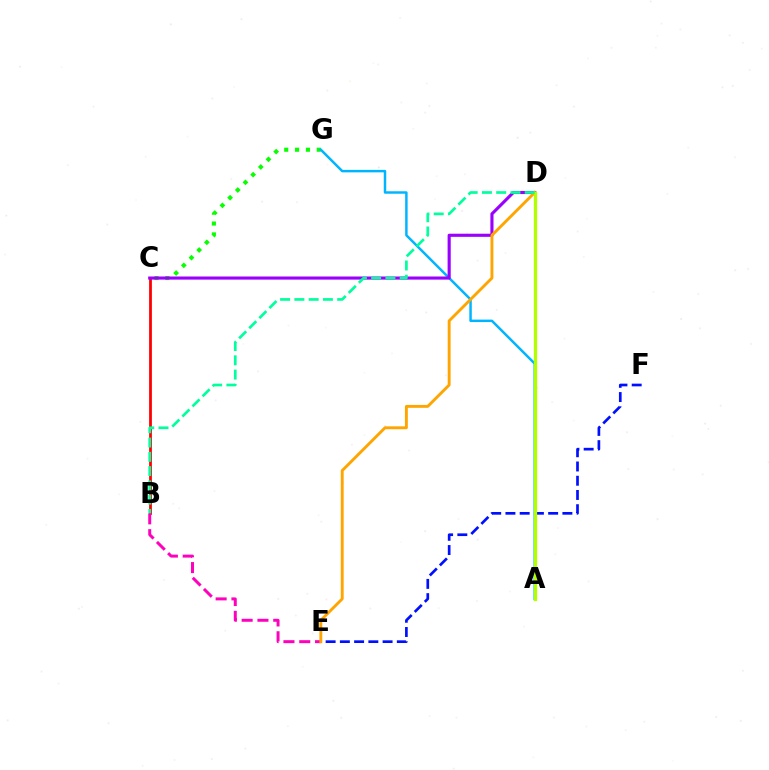{('E', 'F'): [{'color': '#0010ff', 'line_style': 'dashed', 'thickness': 1.93}], ('B', 'C'): [{'color': '#ff0000', 'line_style': 'solid', 'thickness': 1.98}], ('C', 'G'): [{'color': '#08ff00', 'line_style': 'dotted', 'thickness': 2.95}], ('A', 'G'): [{'color': '#00b5ff', 'line_style': 'solid', 'thickness': 1.78}], ('B', 'E'): [{'color': '#ff00bd', 'line_style': 'dashed', 'thickness': 2.15}], ('C', 'D'): [{'color': '#9b00ff', 'line_style': 'solid', 'thickness': 2.25}], ('D', 'E'): [{'color': '#ffa500', 'line_style': 'solid', 'thickness': 2.08}], ('A', 'D'): [{'color': '#b3ff00', 'line_style': 'solid', 'thickness': 2.36}], ('B', 'D'): [{'color': '#00ff9d', 'line_style': 'dashed', 'thickness': 1.94}]}